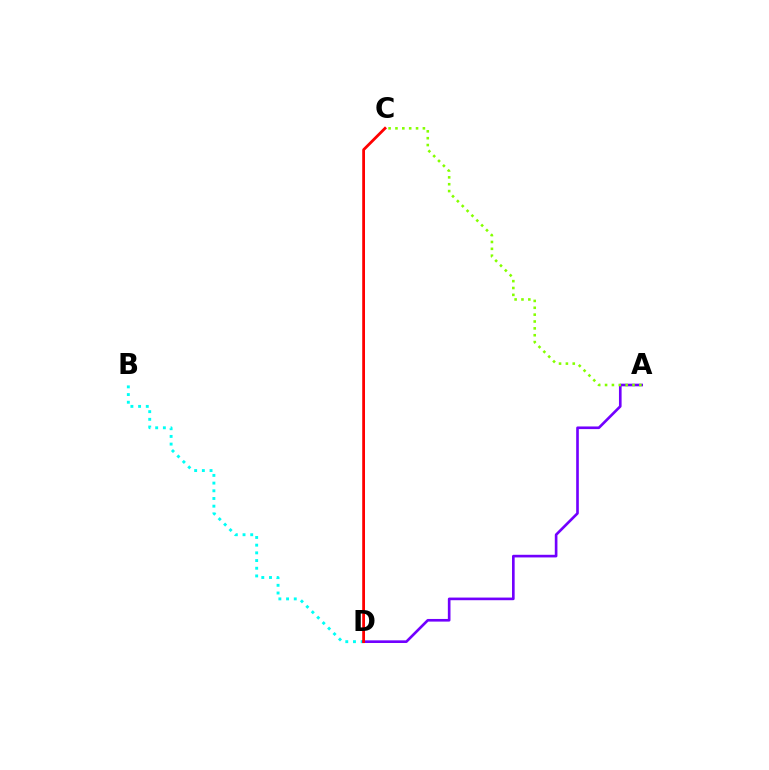{('B', 'D'): [{'color': '#00fff6', 'line_style': 'dotted', 'thickness': 2.09}], ('A', 'D'): [{'color': '#7200ff', 'line_style': 'solid', 'thickness': 1.9}], ('A', 'C'): [{'color': '#84ff00', 'line_style': 'dotted', 'thickness': 1.86}], ('C', 'D'): [{'color': '#ff0000', 'line_style': 'solid', 'thickness': 2.01}]}